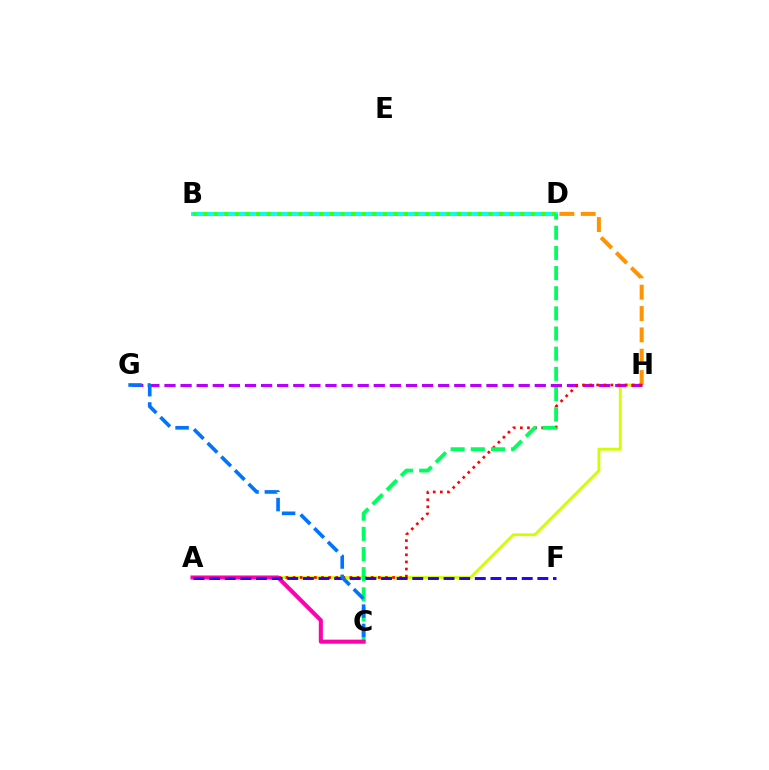{('A', 'H'): [{'color': '#d1ff00', 'line_style': 'solid', 'thickness': 2.05}, {'color': '#ff0000', 'line_style': 'dotted', 'thickness': 1.93}], ('B', 'H'): [{'color': '#ff9400', 'line_style': 'dashed', 'thickness': 2.9}], ('B', 'D'): [{'color': '#00fff6', 'line_style': 'solid', 'thickness': 2.77}, {'color': '#3dff00', 'line_style': 'dotted', 'thickness': 2.87}], ('G', 'H'): [{'color': '#b900ff', 'line_style': 'dashed', 'thickness': 2.19}], ('C', 'D'): [{'color': '#00ff5c', 'line_style': 'dashed', 'thickness': 2.74}], ('A', 'C'): [{'color': '#ff00ac', 'line_style': 'solid', 'thickness': 2.92}], ('A', 'F'): [{'color': '#2500ff', 'line_style': 'dashed', 'thickness': 2.12}], ('C', 'G'): [{'color': '#0074ff', 'line_style': 'dashed', 'thickness': 2.62}]}